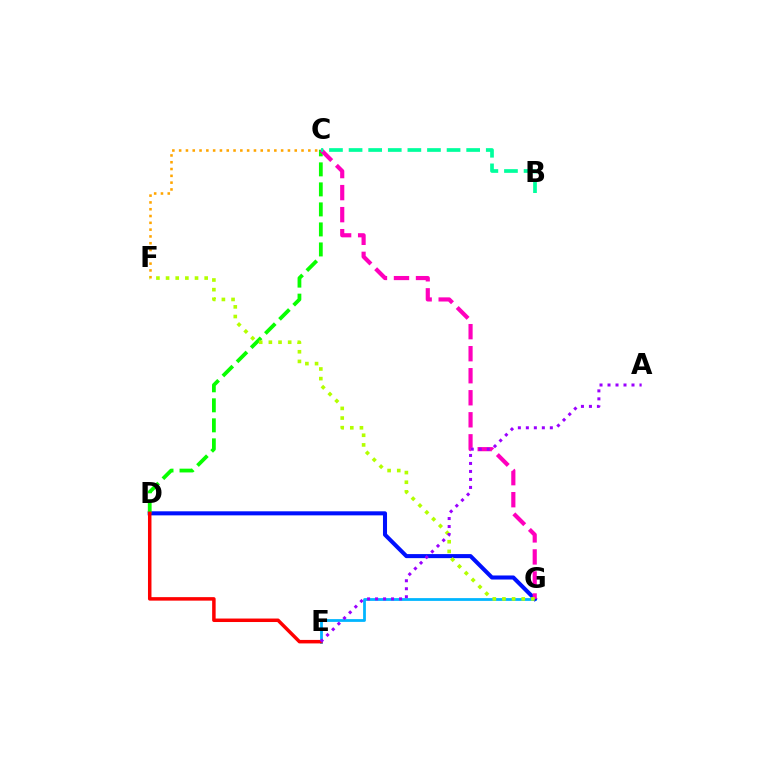{('E', 'G'): [{'color': '#00b5ff', 'line_style': 'solid', 'thickness': 2.0}], ('D', 'G'): [{'color': '#0010ff', 'line_style': 'solid', 'thickness': 2.92}], ('C', 'D'): [{'color': '#08ff00', 'line_style': 'dashed', 'thickness': 2.72}], ('C', 'G'): [{'color': '#ff00bd', 'line_style': 'dashed', 'thickness': 2.99}], ('C', 'F'): [{'color': '#ffa500', 'line_style': 'dotted', 'thickness': 1.85}], ('B', 'C'): [{'color': '#00ff9d', 'line_style': 'dashed', 'thickness': 2.66}], ('D', 'E'): [{'color': '#ff0000', 'line_style': 'solid', 'thickness': 2.51}], ('F', 'G'): [{'color': '#b3ff00', 'line_style': 'dotted', 'thickness': 2.62}], ('A', 'E'): [{'color': '#9b00ff', 'line_style': 'dotted', 'thickness': 2.17}]}